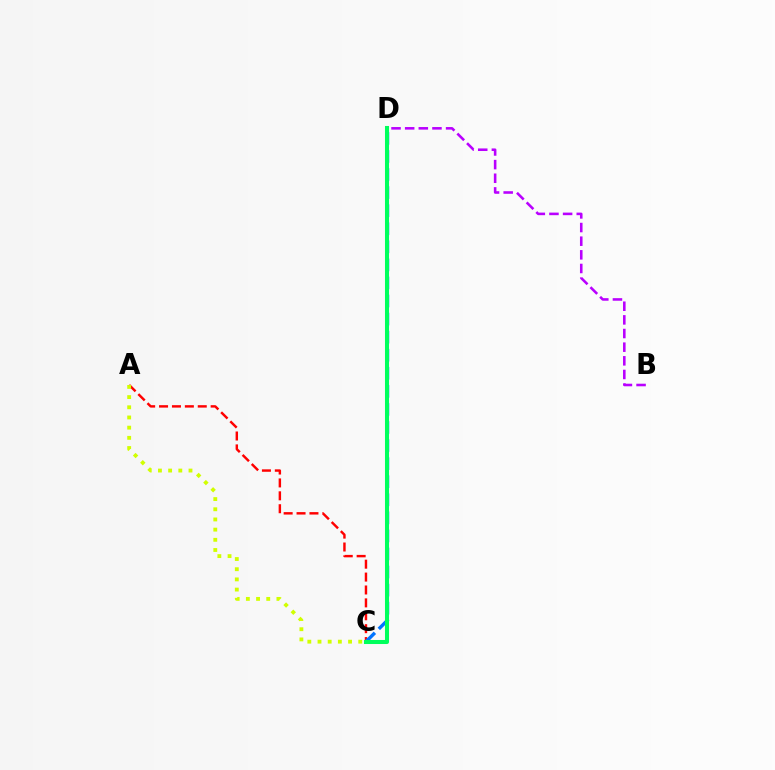{('A', 'C'): [{'color': '#ff0000', 'line_style': 'dashed', 'thickness': 1.75}, {'color': '#d1ff00', 'line_style': 'dotted', 'thickness': 2.77}], ('C', 'D'): [{'color': '#0074ff', 'line_style': 'dashed', 'thickness': 2.45}, {'color': '#00ff5c', 'line_style': 'solid', 'thickness': 2.91}], ('B', 'D'): [{'color': '#b900ff', 'line_style': 'dashed', 'thickness': 1.85}]}